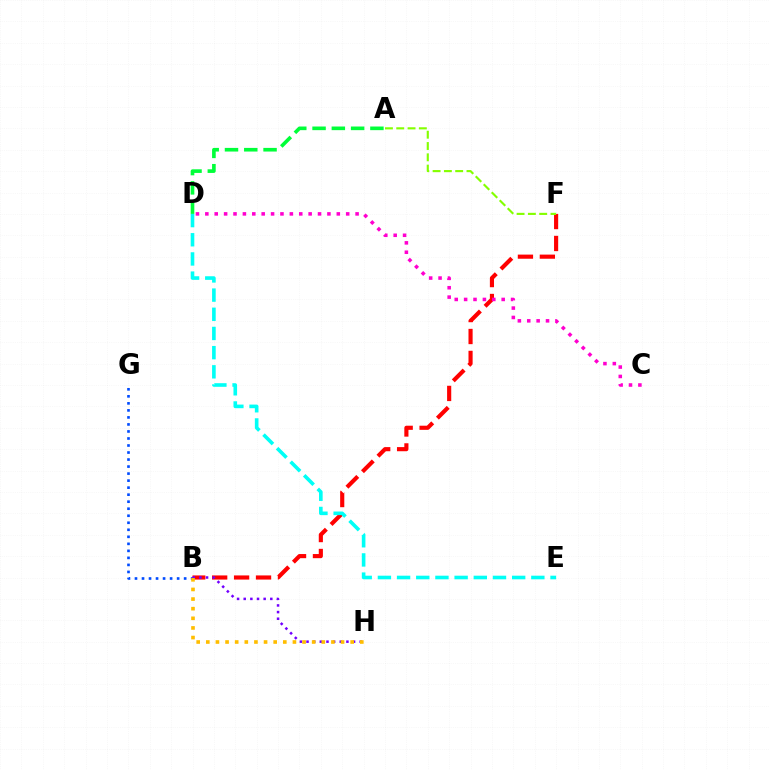{('B', 'G'): [{'color': '#004bff', 'line_style': 'dotted', 'thickness': 1.91}], ('B', 'F'): [{'color': '#ff0000', 'line_style': 'dashed', 'thickness': 2.98}], ('D', 'E'): [{'color': '#00fff6', 'line_style': 'dashed', 'thickness': 2.61}], ('B', 'H'): [{'color': '#7200ff', 'line_style': 'dotted', 'thickness': 1.81}, {'color': '#ffbd00', 'line_style': 'dotted', 'thickness': 2.61}], ('C', 'D'): [{'color': '#ff00cf', 'line_style': 'dotted', 'thickness': 2.55}], ('A', 'F'): [{'color': '#84ff00', 'line_style': 'dashed', 'thickness': 1.54}], ('A', 'D'): [{'color': '#00ff39', 'line_style': 'dashed', 'thickness': 2.62}]}